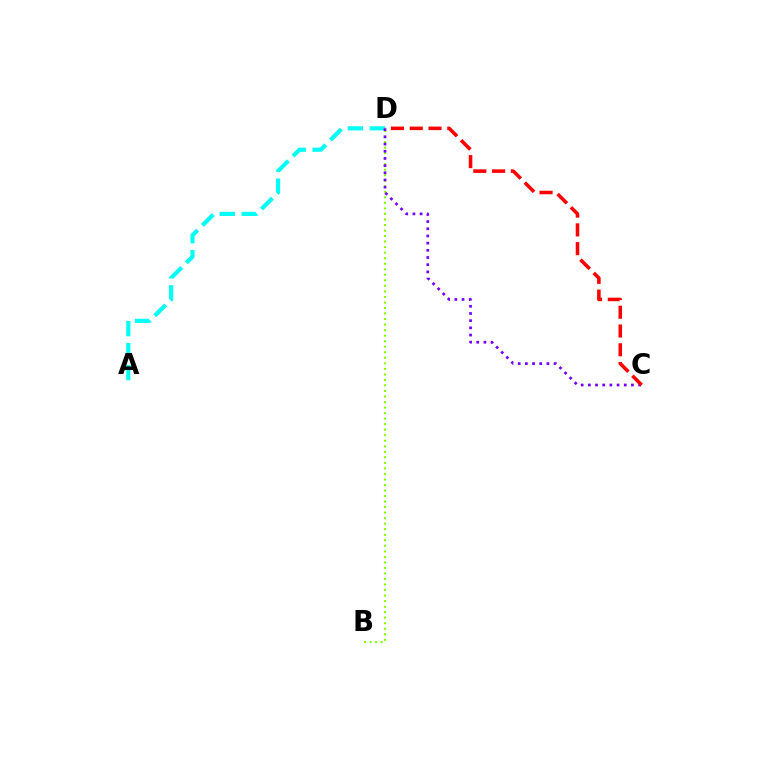{('A', 'D'): [{'color': '#00fff6', 'line_style': 'dashed', 'thickness': 2.99}], ('B', 'D'): [{'color': '#84ff00', 'line_style': 'dotted', 'thickness': 1.5}], ('C', 'D'): [{'color': '#7200ff', 'line_style': 'dotted', 'thickness': 1.95}, {'color': '#ff0000', 'line_style': 'dashed', 'thickness': 2.55}]}